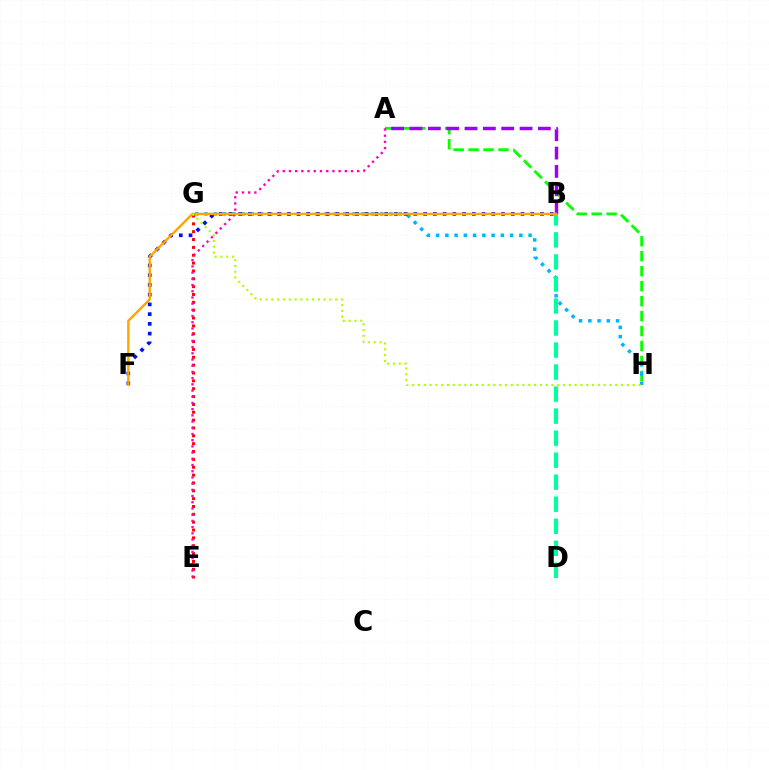{('A', 'H'): [{'color': '#08ff00', 'line_style': 'dashed', 'thickness': 2.03}], ('G', 'H'): [{'color': '#00b5ff', 'line_style': 'dotted', 'thickness': 2.51}, {'color': '#b3ff00', 'line_style': 'dotted', 'thickness': 1.58}], ('A', 'B'): [{'color': '#9b00ff', 'line_style': 'dashed', 'thickness': 2.49}], ('B', 'F'): [{'color': '#0010ff', 'line_style': 'dotted', 'thickness': 2.65}, {'color': '#ffa500', 'line_style': 'solid', 'thickness': 1.71}], ('E', 'G'): [{'color': '#ff0000', 'line_style': 'dotted', 'thickness': 2.13}], ('B', 'D'): [{'color': '#00ff9d', 'line_style': 'dashed', 'thickness': 2.99}], ('A', 'E'): [{'color': '#ff00bd', 'line_style': 'dotted', 'thickness': 1.69}]}